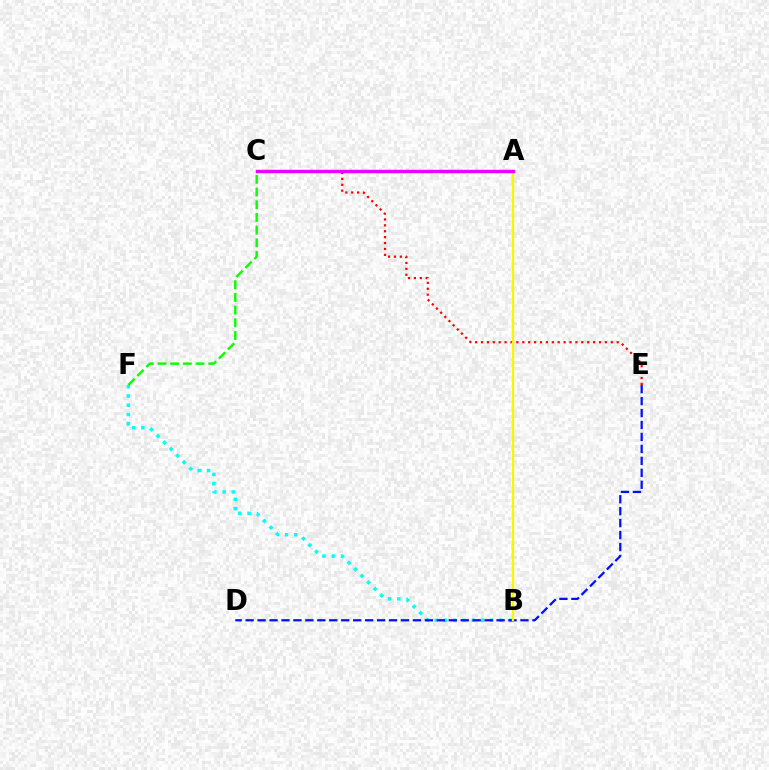{('B', 'F'): [{'color': '#00fff6', 'line_style': 'dotted', 'thickness': 2.52}], ('C', 'E'): [{'color': '#ff0000', 'line_style': 'dotted', 'thickness': 1.6}], ('D', 'E'): [{'color': '#0010ff', 'line_style': 'dashed', 'thickness': 1.62}], ('A', 'B'): [{'color': '#fcf500', 'line_style': 'solid', 'thickness': 1.66}], ('C', 'F'): [{'color': '#08ff00', 'line_style': 'dashed', 'thickness': 1.72}], ('A', 'C'): [{'color': '#ee00ff', 'line_style': 'solid', 'thickness': 2.47}]}